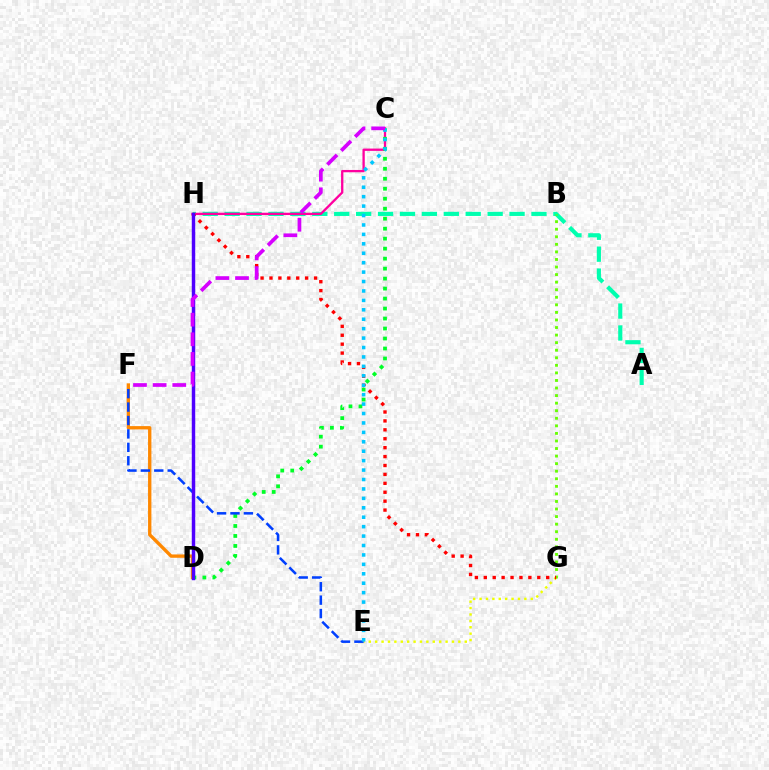{('A', 'H'): [{'color': '#00ffaf', 'line_style': 'dashed', 'thickness': 2.98}], ('E', 'G'): [{'color': '#eeff00', 'line_style': 'dotted', 'thickness': 1.74}], ('B', 'G'): [{'color': '#66ff00', 'line_style': 'dotted', 'thickness': 2.05}], ('C', 'H'): [{'color': '#ff00a0', 'line_style': 'solid', 'thickness': 1.66}], ('C', 'D'): [{'color': '#00ff27', 'line_style': 'dotted', 'thickness': 2.71}], ('D', 'F'): [{'color': '#ff8800', 'line_style': 'solid', 'thickness': 2.4}], ('E', 'F'): [{'color': '#003fff', 'line_style': 'dashed', 'thickness': 1.82}], ('G', 'H'): [{'color': '#ff0000', 'line_style': 'dotted', 'thickness': 2.42}], ('C', 'E'): [{'color': '#00c7ff', 'line_style': 'dotted', 'thickness': 2.56}], ('D', 'H'): [{'color': '#4f00ff', 'line_style': 'solid', 'thickness': 2.48}], ('C', 'F'): [{'color': '#d600ff', 'line_style': 'dashed', 'thickness': 2.67}]}